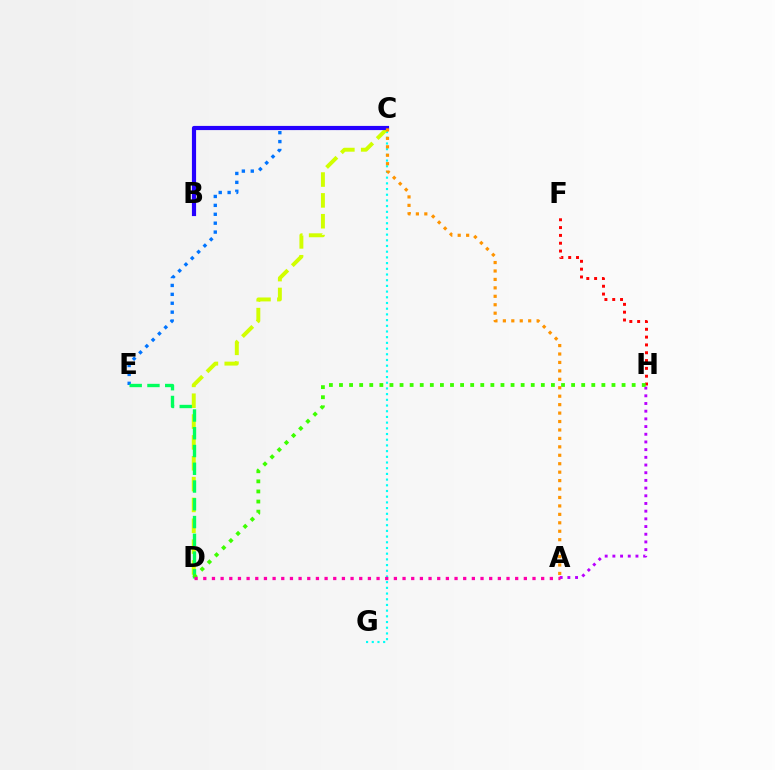{('C', 'E'): [{'color': '#0074ff', 'line_style': 'dotted', 'thickness': 2.42}], ('C', 'G'): [{'color': '#00fff6', 'line_style': 'dotted', 'thickness': 1.55}], ('C', 'D'): [{'color': '#d1ff00', 'line_style': 'dashed', 'thickness': 2.83}], ('F', 'H'): [{'color': '#ff0000', 'line_style': 'dotted', 'thickness': 2.12}], ('D', 'E'): [{'color': '#00ff5c', 'line_style': 'dashed', 'thickness': 2.41}], ('A', 'H'): [{'color': '#b900ff', 'line_style': 'dotted', 'thickness': 2.09}], ('D', 'H'): [{'color': '#3dff00', 'line_style': 'dotted', 'thickness': 2.74}], ('B', 'C'): [{'color': '#2500ff', 'line_style': 'solid', 'thickness': 3.0}], ('A', 'D'): [{'color': '#ff00ac', 'line_style': 'dotted', 'thickness': 2.35}], ('A', 'C'): [{'color': '#ff9400', 'line_style': 'dotted', 'thickness': 2.29}]}